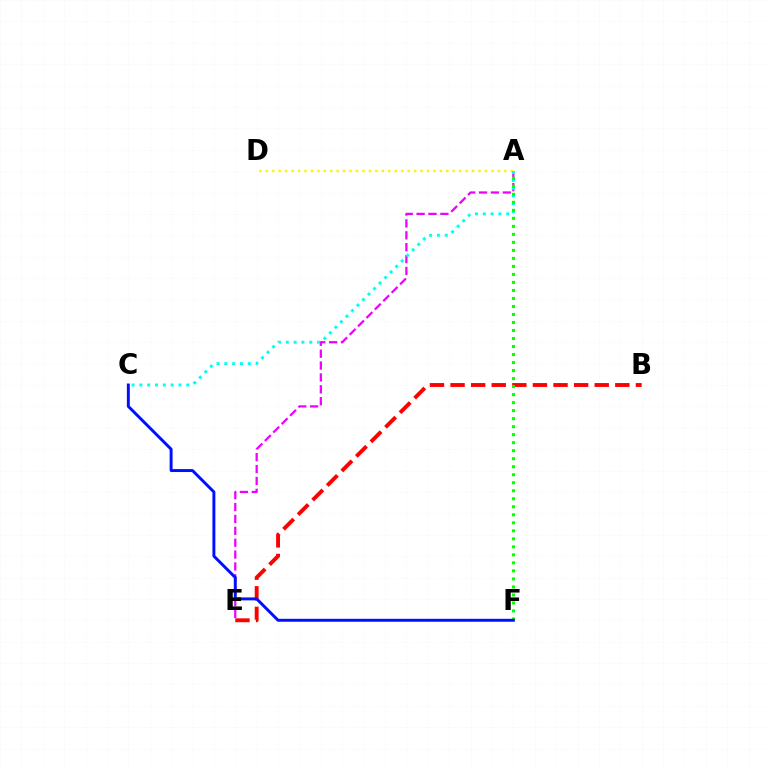{('A', 'E'): [{'color': '#ee00ff', 'line_style': 'dashed', 'thickness': 1.61}], ('A', 'D'): [{'color': '#fcf500', 'line_style': 'dotted', 'thickness': 1.75}], ('B', 'E'): [{'color': '#ff0000', 'line_style': 'dashed', 'thickness': 2.8}], ('A', 'C'): [{'color': '#00fff6', 'line_style': 'dotted', 'thickness': 2.12}], ('A', 'F'): [{'color': '#08ff00', 'line_style': 'dotted', 'thickness': 2.18}], ('C', 'F'): [{'color': '#0010ff', 'line_style': 'solid', 'thickness': 2.12}]}